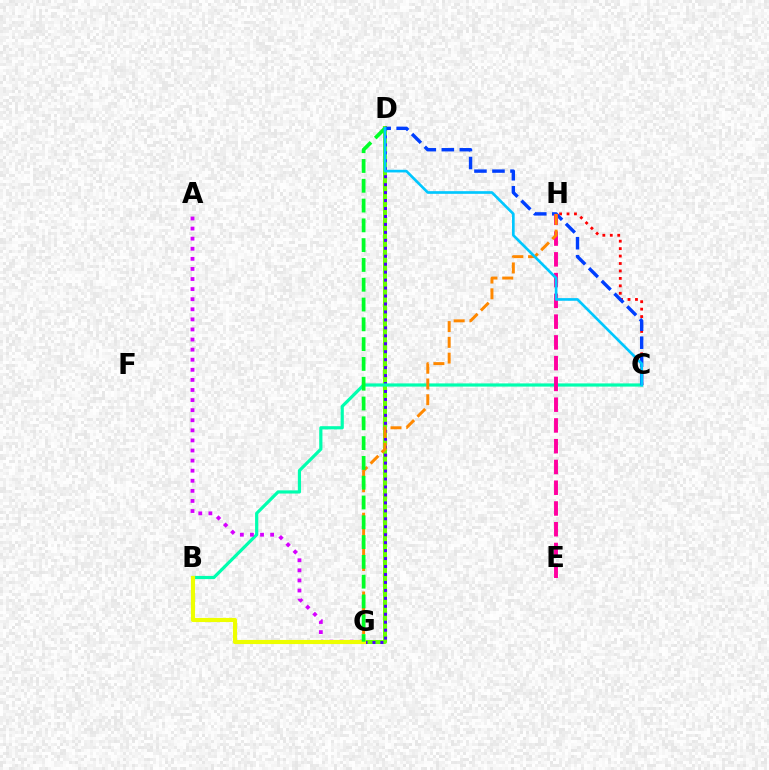{('D', 'G'): [{'color': '#66ff00', 'line_style': 'solid', 'thickness': 2.86}, {'color': '#4f00ff', 'line_style': 'dotted', 'thickness': 2.16}, {'color': '#00ff27', 'line_style': 'dashed', 'thickness': 2.69}], ('B', 'C'): [{'color': '#00ffaf', 'line_style': 'solid', 'thickness': 2.29}], ('C', 'H'): [{'color': '#ff0000', 'line_style': 'dotted', 'thickness': 2.02}], ('C', 'D'): [{'color': '#003fff', 'line_style': 'dashed', 'thickness': 2.45}, {'color': '#00c7ff', 'line_style': 'solid', 'thickness': 1.92}], ('E', 'H'): [{'color': '#ff00a0', 'line_style': 'dashed', 'thickness': 2.82}], ('G', 'H'): [{'color': '#ff8800', 'line_style': 'dashed', 'thickness': 2.14}], ('A', 'G'): [{'color': '#d600ff', 'line_style': 'dotted', 'thickness': 2.74}], ('B', 'G'): [{'color': '#eeff00', 'line_style': 'solid', 'thickness': 2.97}]}